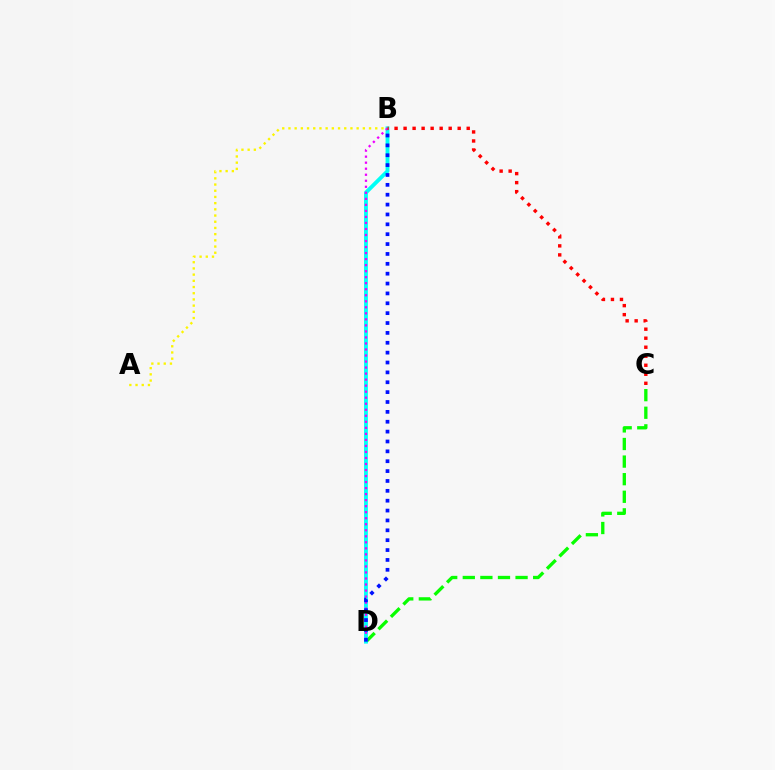{('C', 'D'): [{'color': '#08ff00', 'line_style': 'dashed', 'thickness': 2.39}], ('A', 'B'): [{'color': '#fcf500', 'line_style': 'dotted', 'thickness': 1.68}], ('B', 'D'): [{'color': '#00fff6', 'line_style': 'solid', 'thickness': 2.78}, {'color': '#ee00ff', 'line_style': 'dotted', 'thickness': 1.64}, {'color': '#0010ff', 'line_style': 'dotted', 'thickness': 2.68}], ('B', 'C'): [{'color': '#ff0000', 'line_style': 'dotted', 'thickness': 2.45}]}